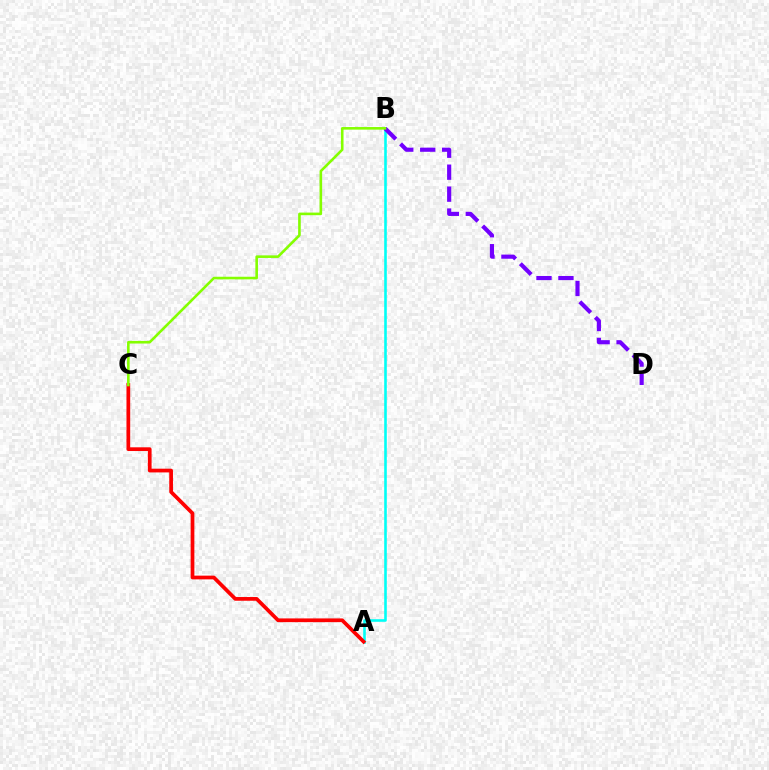{('A', 'B'): [{'color': '#00fff6', 'line_style': 'solid', 'thickness': 1.87}], ('A', 'C'): [{'color': '#ff0000', 'line_style': 'solid', 'thickness': 2.68}], ('B', 'D'): [{'color': '#7200ff', 'line_style': 'dashed', 'thickness': 2.98}], ('B', 'C'): [{'color': '#84ff00', 'line_style': 'solid', 'thickness': 1.88}]}